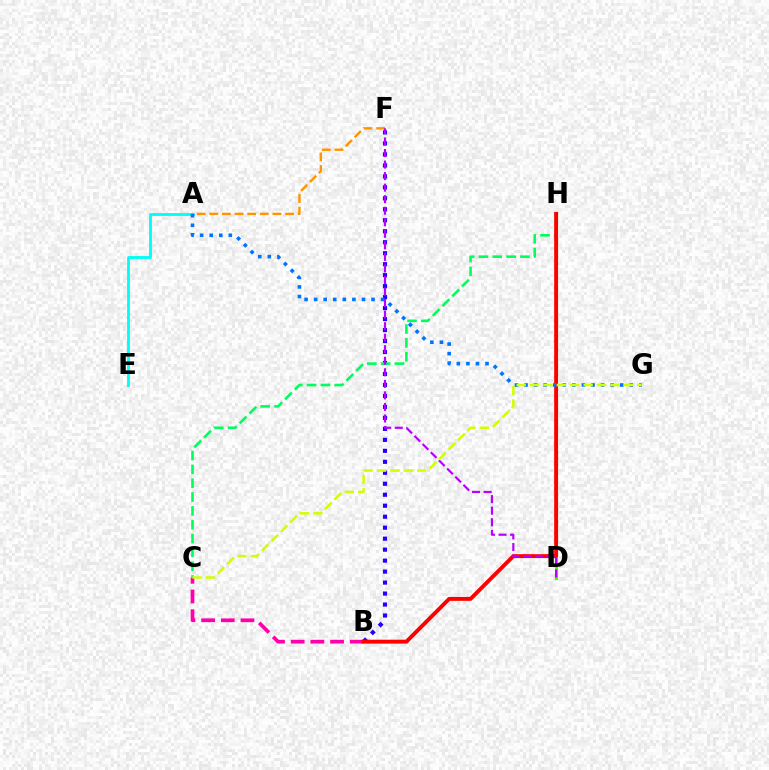{('D', 'H'): [{'color': '#3dff00', 'line_style': 'solid', 'thickness': 2.19}], ('B', 'F'): [{'color': '#2500ff', 'line_style': 'dotted', 'thickness': 2.98}], ('B', 'C'): [{'color': '#ff00ac', 'line_style': 'dashed', 'thickness': 2.67}], ('C', 'H'): [{'color': '#00ff5c', 'line_style': 'dashed', 'thickness': 1.88}], ('B', 'H'): [{'color': '#ff0000', 'line_style': 'solid', 'thickness': 2.81}], ('A', 'E'): [{'color': '#00fff6', 'line_style': 'solid', 'thickness': 2.07}], ('A', 'F'): [{'color': '#ff9400', 'line_style': 'dashed', 'thickness': 1.72}], ('A', 'G'): [{'color': '#0074ff', 'line_style': 'dotted', 'thickness': 2.6}], ('D', 'F'): [{'color': '#b900ff', 'line_style': 'dashed', 'thickness': 1.57}], ('C', 'G'): [{'color': '#d1ff00', 'line_style': 'dashed', 'thickness': 1.82}]}